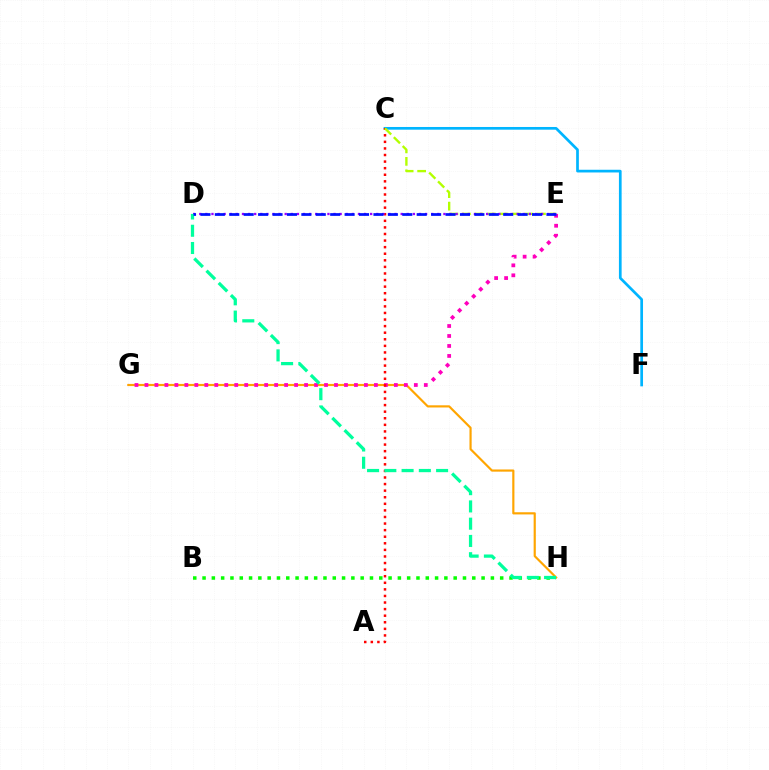{('G', 'H'): [{'color': '#ffa500', 'line_style': 'solid', 'thickness': 1.56}], ('B', 'H'): [{'color': '#08ff00', 'line_style': 'dotted', 'thickness': 2.53}], ('E', 'G'): [{'color': '#ff00bd', 'line_style': 'dotted', 'thickness': 2.71}], ('C', 'F'): [{'color': '#00b5ff', 'line_style': 'solid', 'thickness': 1.95}], ('A', 'C'): [{'color': '#ff0000', 'line_style': 'dotted', 'thickness': 1.79}], ('C', 'E'): [{'color': '#b3ff00', 'line_style': 'dashed', 'thickness': 1.7}], ('D', 'E'): [{'color': '#9b00ff', 'line_style': 'dotted', 'thickness': 1.66}, {'color': '#0010ff', 'line_style': 'dashed', 'thickness': 1.96}], ('D', 'H'): [{'color': '#00ff9d', 'line_style': 'dashed', 'thickness': 2.34}]}